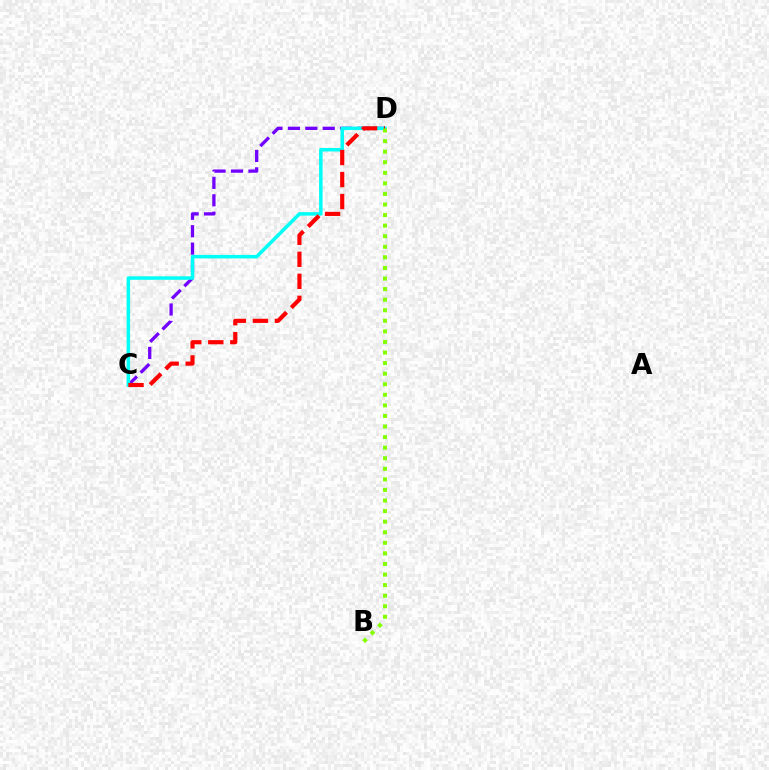{('C', 'D'): [{'color': '#7200ff', 'line_style': 'dashed', 'thickness': 2.37}, {'color': '#00fff6', 'line_style': 'solid', 'thickness': 2.52}, {'color': '#ff0000', 'line_style': 'dashed', 'thickness': 2.99}], ('B', 'D'): [{'color': '#84ff00', 'line_style': 'dotted', 'thickness': 2.87}]}